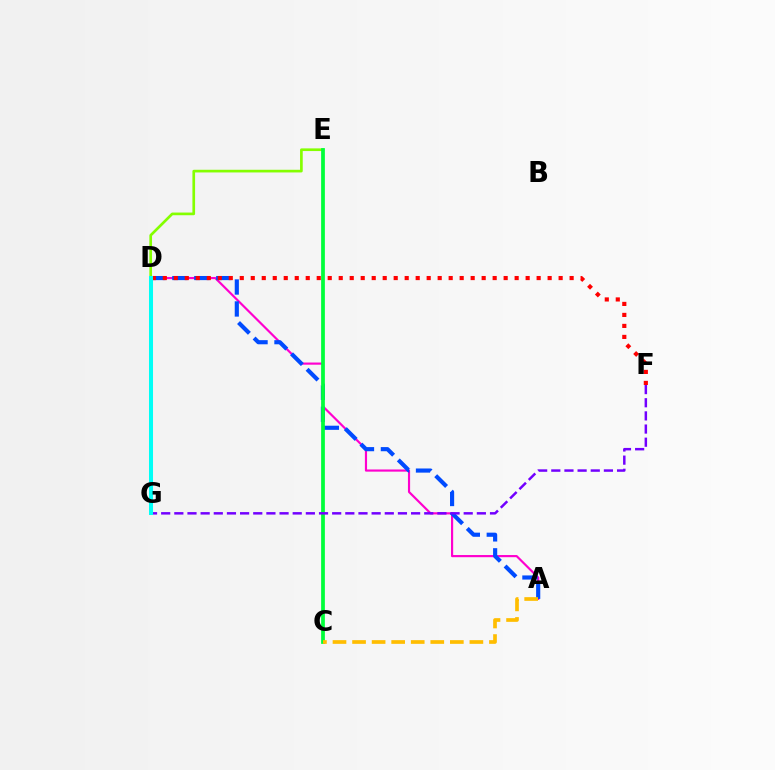{('D', 'E'): [{'color': '#84ff00', 'line_style': 'solid', 'thickness': 1.92}], ('A', 'D'): [{'color': '#ff00cf', 'line_style': 'solid', 'thickness': 1.56}, {'color': '#004bff', 'line_style': 'dashed', 'thickness': 2.98}], ('C', 'E'): [{'color': '#00ff39', 'line_style': 'solid', 'thickness': 2.7}], ('F', 'G'): [{'color': '#7200ff', 'line_style': 'dashed', 'thickness': 1.79}], ('D', 'F'): [{'color': '#ff0000', 'line_style': 'dotted', 'thickness': 2.99}], ('A', 'C'): [{'color': '#ffbd00', 'line_style': 'dashed', 'thickness': 2.66}], ('D', 'G'): [{'color': '#00fff6', 'line_style': 'solid', 'thickness': 2.9}]}